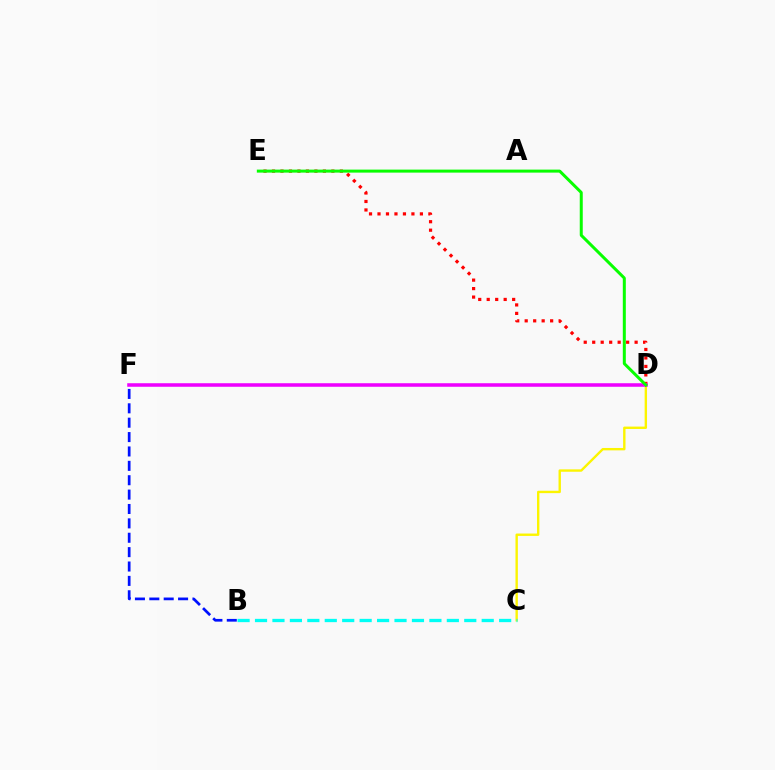{('B', 'F'): [{'color': '#0010ff', 'line_style': 'dashed', 'thickness': 1.95}], ('C', 'D'): [{'color': '#fcf500', 'line_style': 'solid', 'thickness': 1.72}], ('B', 'C'): [{'color': '#00fff6', 'line_style': 'dashed', 'thickness': 2.37}], ('D', 'E'): [{'color': '#ff0000', 'line_style': 'dotted', 'thickness': 2.3}, {'color': '#08ff00', 'line_style': 'solid', 'thickness': 2.16}], ('D', 'F'): [{'color': '#ee00ff', 'line_style': 'solid', 'thickness': 2.55}]}